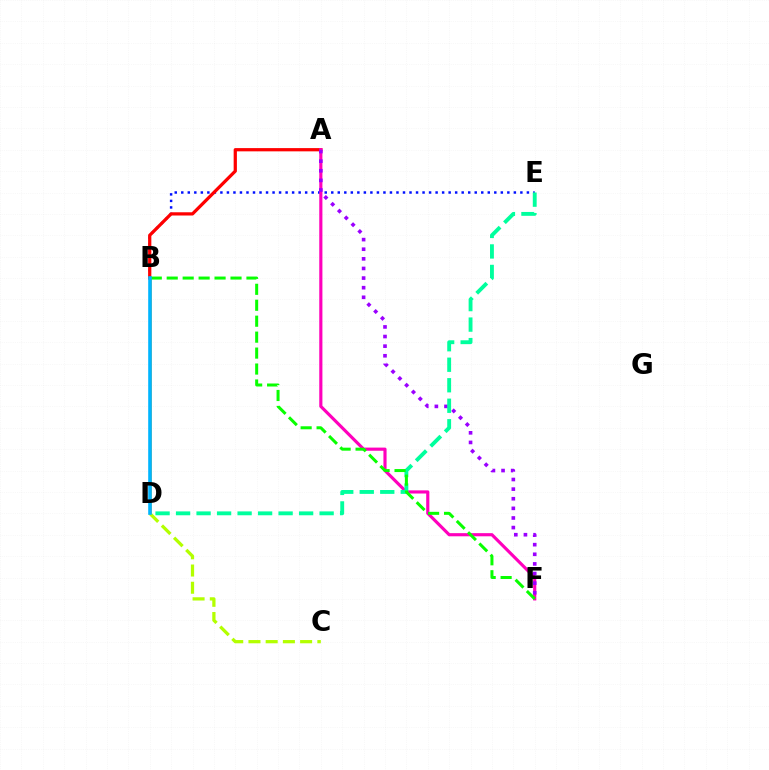{('B', 'E'): [{'color': '#0010ff', 'line_style': 'dotted', 'thickness': 1.77}], ('A', 'B'): [{'color': '#ff0000', 'line_style': 'solid', 'thickness': 2.33}], ('A', 'F'): [{'color': '#ff00bd', 'line_style': 'solid', 'thickness': 2.27}, {'color': '#9b00ff', 'line_style': 'dotted', 'thickness': 2.61}], ('B', 'D'): [{'color': '#ffa500', 'line_style': 'solid', 'thickness': 1.82}, {'color': '#00b5ff', 'line_style': 'solid', 'thickness': 2.6}], ('C', 'D'): [{'color': '#b3ff00', 'line_style': 'dashed', 'thickness': 2.34}], ('D', 'E'): [{'color': '#00ff9d', 'line_style': 'dashed', 'thickness': 2.79}], ('B', 'F'): [{'color': '#08ff00', 'line_style': 'dashed', 'thickness': 2.17}]}